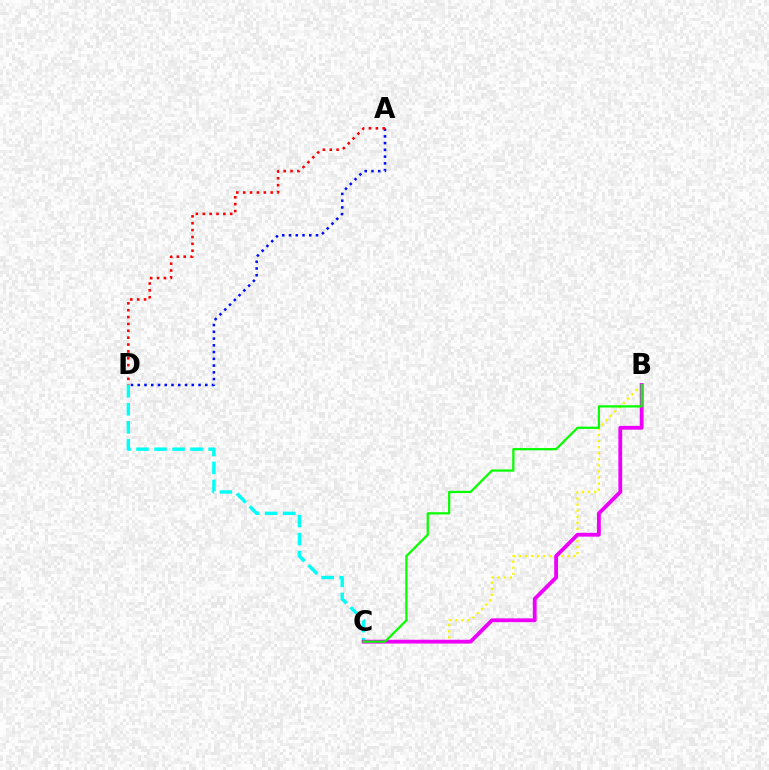{('A', 'D'): [{'color': '#0010ff', 'line_style': 'dotted', 'thickness': 1.83}, {'color': '#ff0000', 'line_style': 'dotted', 'thickness': 1.87}], ('C', 'D'): [{'color': '#00fff6', 'line_style': 'dashed', 'thickness': 2.45}], ('B', 'C'): [{'color': '#fcf500', 'line_style': 'dotted', 'thickness': 1.65}, {'color': '#ee00ff', 'line_style': 'solid', 'thickness': 2.75}, {'color': '#08ff00', 'line_style': 'solid', 'thickness': 1.62}]}